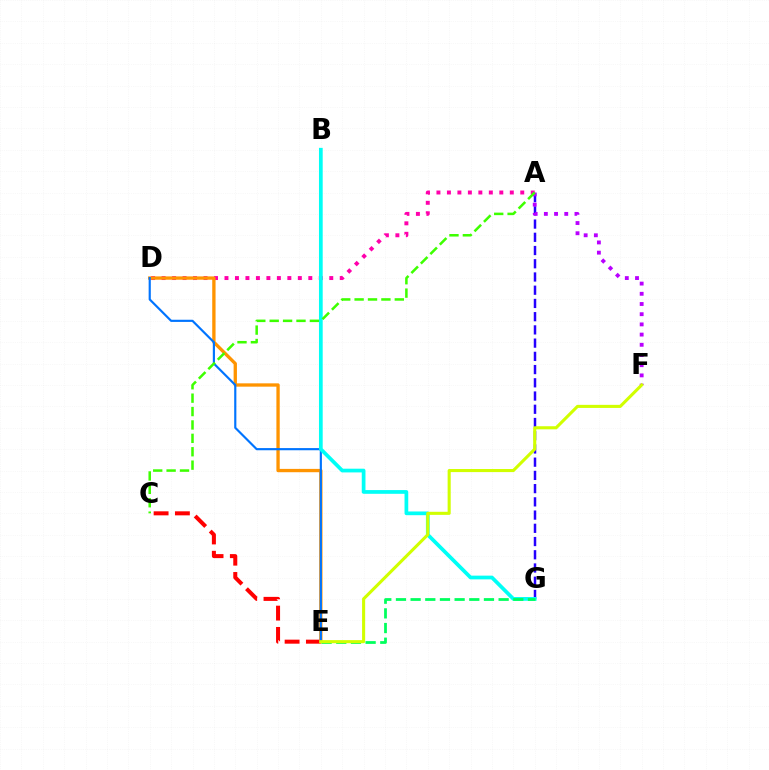{('C', 'E'): [{'color': '#ff0000', 'line_style': 'dashed', 'thickness': 2.89}], ('A', 'G'): [{'color': '#2500ff', 'line_style': 'dashed', 'thickness': 1.8}], ('A', 'D'): [{'color': '#ff00ac', 'line_style': 'dotted', 'thickness': 2.85}], ('D', 'E'): [{'color': '#ff9400', 'line_style': 'solid', 'thickness': 2.39}, {'color': '#0074ff', 'line_style': 'solid', 'thickness': 1.56}], ('B', 'G'): [{'color': '#00fff6', 'line_style': 'solid', 'thickness': 2.68}], ('A', 'F'): [{'color': '#b900ff', 'line_style': 'dotted', 'thickness': 2.77}], ('E', 'G'): [{'color': '#00ff5c', 'line_style': 'dashed', 'thickness': 1.99}], ('A', 'C'): [{'color': '#3dff00', 'line_style': 'dashed', 'thickness': 1.82}], ('E', 'F'): [{'color': '#d1ff00', 'line_style': 'solid', 'thickness': 2.22}]}